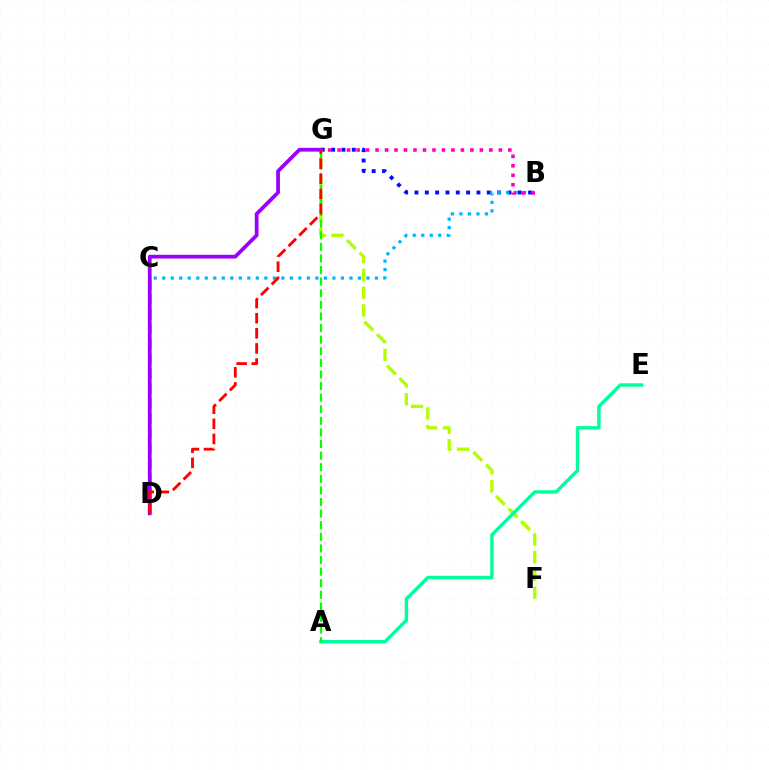{('B', 'G'): [{'color': '#0010ff', 'line_style': 'dotted', 'thickness': 2.81}, {'color': '#ff00bd', 'line_style': 'dotted', 'thickness': 2.58}], ('F', 'G'): [{'color': '#b3ff00', 'line_style': 'dashed', 'thickness': 2.41}], ('A', 'E'): [{'color': '#00ff9d', 'line_style': 'solid', 'thickness': 2.47}], ('C', 'D'): [{'color': '#ffa500', 'line_style': 'dashed', 'thickness': 2.03}], ('B', 'C'): [{'color': '#00b5ff', 'line_style': 'dotted', 'thickness': 2.31}], ('D', 'G'): [{'color': '#9b00ff', 'line_style': 'solid', 'thickness': 2.71}, {'color': '#ff0000', 'line_style': 'dashed', 'thickness': 2.05}], ('A', 'G'): [{'color': '#08ff00', 'line_style': 'dashed', 'thickness': 1.58}]}